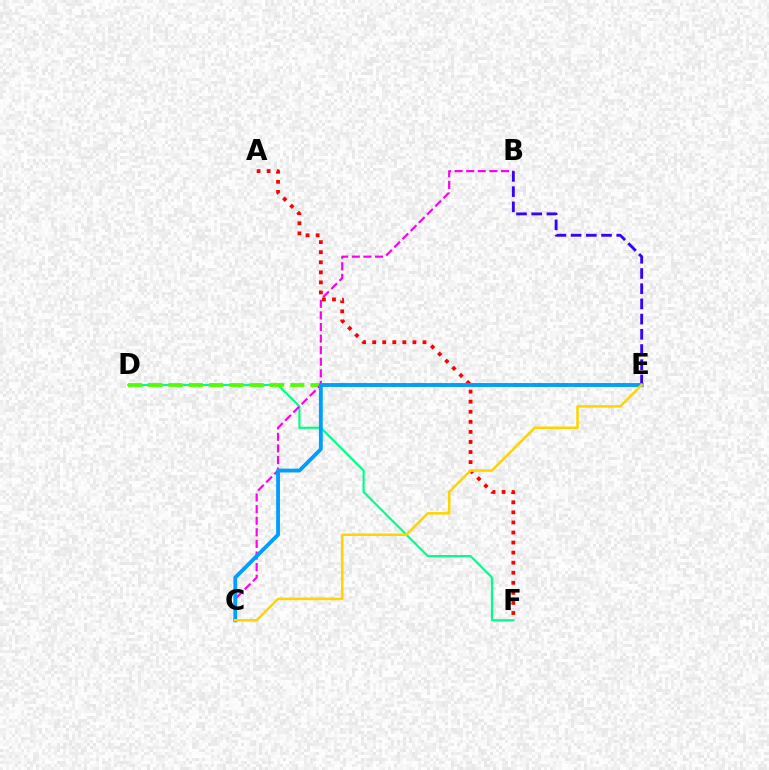{('D', 'F'): [{'color': '#00ff86', 'line_style': 'solid', 'thickness': 1.57}], ('D', 'E'): [{'color': '#4fff00', 'line_style': 'dashed', 'thickness': 2.75}], ('B', 'C'): [{'color': '#ff00ed', 'line_style': 'dashed', 'thickness': 1.58}], ('A', 'F'): [{'color': '#ff0000', 'line_style': 'dotted', 'thickness': 2.73}], ('B', 'E'): [{'color': '#3700ff', 'line_style': 'dashed', 'thickness': 2.07}], ('C', 'E'): [{'color': '#009eff', 'line_style': 'solid', 'thickness': 2.75}, {'color': '#ffd500', 'line_style': 'solid', 'thickness': 1.83}]}